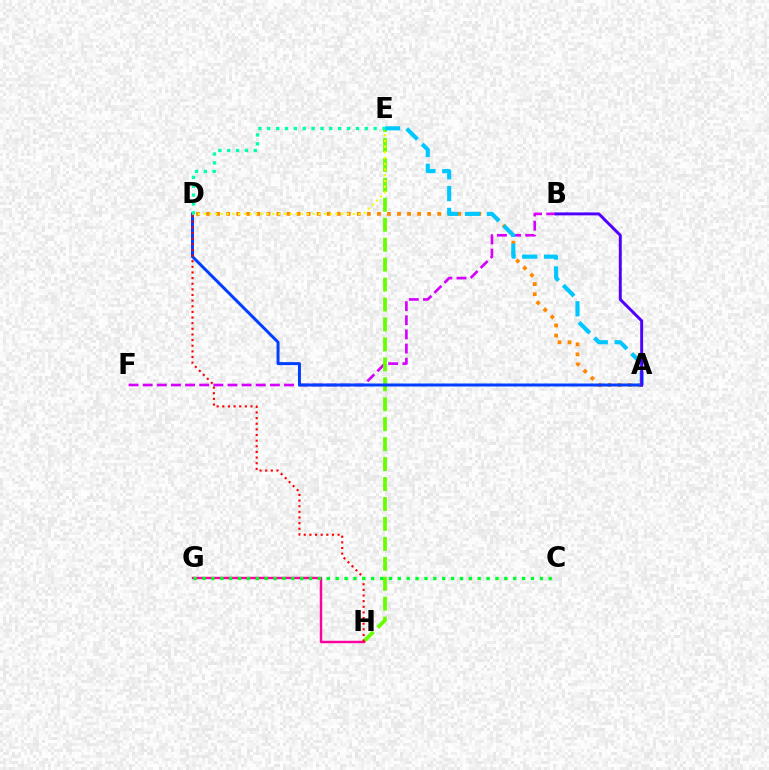{('B', 'F'): [{'color': '#d600ff', 'line_style': 'dashed', 'thickness': 1.92}], ('E', 'H'): [{'color': '#66ff00', 'line_style': 'dashed', 'thickness': 2.71}], ('G', 'H'): [{'color': '#ff00a0', 'line_style': 'solid', 'thickness': 1.76}], ('A', 'D'): [{'color': '#ff8800', 'line_style': 'dotted', 'thickness': 2.73}, {'color': '#003fff', 'line_style': 'solid', 'thickness': 2.15}], ('D', 'H'): [{'color': '#ff0000', 'line_style': 'dotted', 'thickness': 1.53}], ('D', 'E'): [{'color': '#eeff00', 'line_style': 'dotted', 'thickness': 1.56}, {'color': '#00ffaf', 'line_style': 'dotted', 'thickness': 2.41}], ('A', 'E'): [{'color': '#00c7ff', 'line_style': 'dashed', 'thickness': 2.97}], ('A', 'B'): [{'color': '#4f00ff', 'line_style': 'solid', 'thickness': 2.12}], ('C', 'G'): [{'color': '#00ff27', 'line_style': 'dotted', 'thickness': 2.41}]}